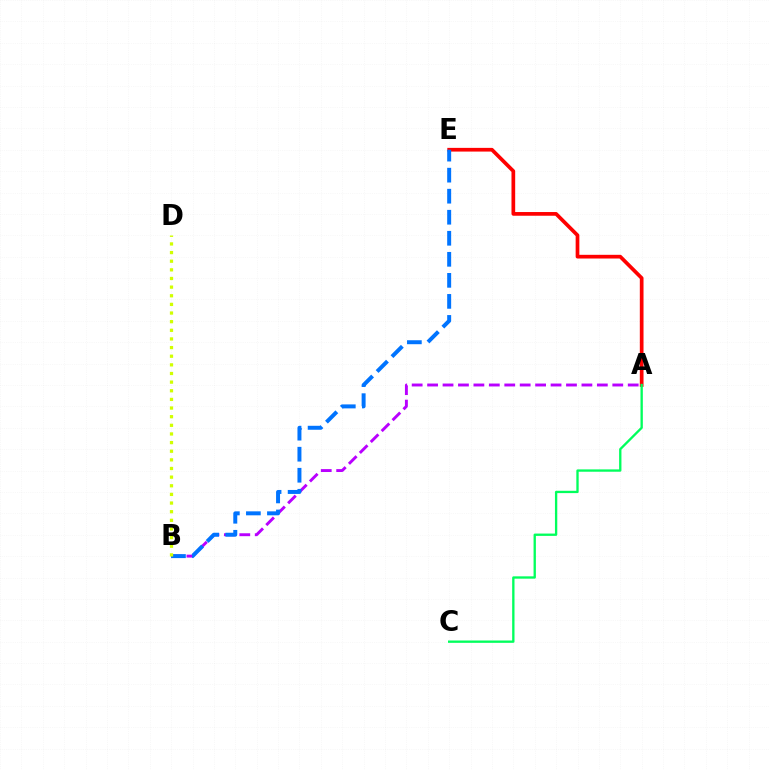{('A', 'E'): [{'color': '#ff0000', 'line_style': 'solid', 'thickness': 2.67}], ('A', 'B'): [{'color': '#b900ff', 'line_style': 'dashed', 'thickness': 2.1}], ('A', 'C'): [{'color': '#00ff5c', 'line_style': 'solid', 'thickness': 1.68}], ('B', 'E'): [{'color': '#0074ff', 'line_style': 'dashed', 'thickness': 2.86}], ('B', 'D'): [{'color': '#d1ff00', 'line_style': 'dotted', 'thickness': 2.35}]}